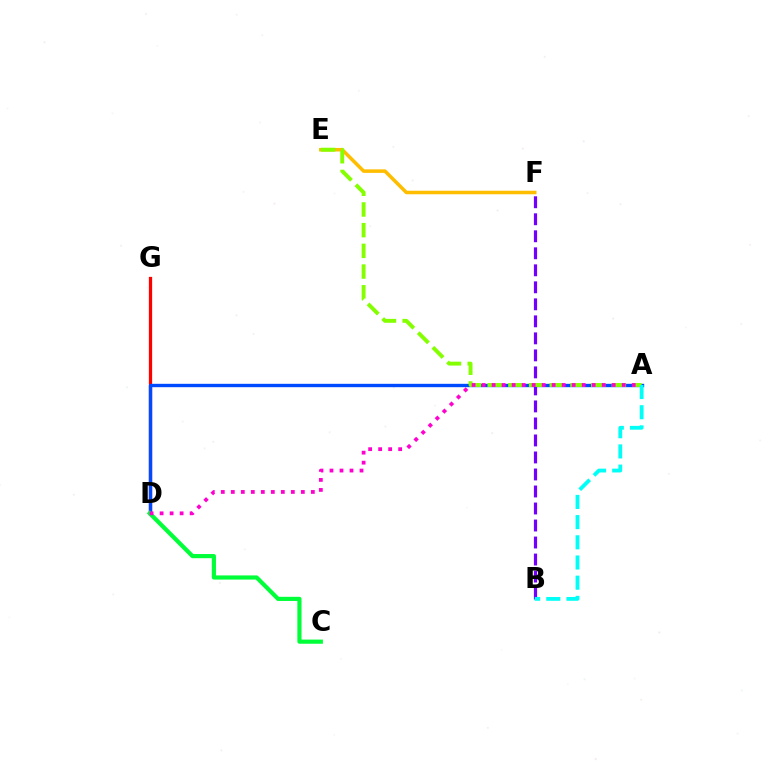{('D', 'G'): [{'color': '#ff0000', 'line_style': 'solid', 'thickness': 2.34}], ('B', 'F'): [{'color': '#7200ff', 'line_style': 'dashed', 'thickness': 2.31}], ('E', 'F'): [{'color': '#ffbd00', 'line_style': 'solid', 'thickness': 2.54}], ('A', 'D'): [{'color': '#004bff', 'line_style': 'solid', 'thickness': 2.43}, {'color': '#ff00cf', 'line_style': 'dotted', 'thickness': 2.72}], ('C', 'D'): [{'color': '#00ff39', 'line_style': 'solid', 'thickness': 3.0}], ('A', 'E'): [{'color': '#84ff00', 'line_style': 'dashed', 'thickness': 2.81}], ('A', 'B'): [{'color': '#00fff6', 'line_style': 'dashed', 'thickness': 2.74}]}